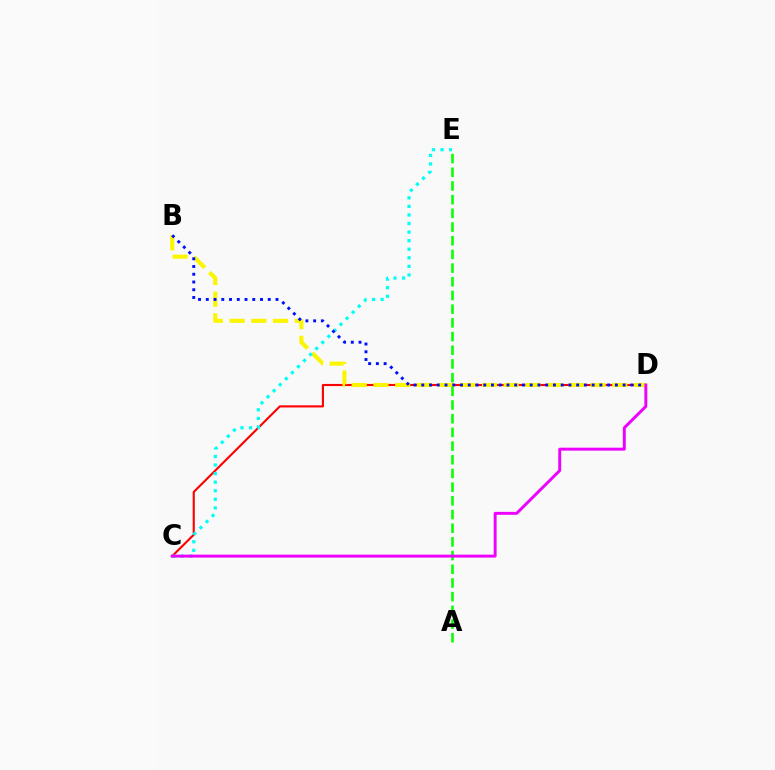{('C', 'D'): [{'color': '#ff0000', 'line_style': 'solid', 'thickness': 1.52}, {'color': '#ee00ff', 'line_style': 'solid', 'thickness': 2.12}], ('B', 'D'): [{'color': '#fcf500', 'line_style': 'dashed', 'thickness': 2.95}, {'color': '#0010ff', 'line_style': 'dotted', 'thickness': 2.1}], ('C', 'E'): [{'color': '#00fff6', 'line_style': 'dotted', 'thickness': 2.33}], ('A', 'E'): [{'color': '#08ff00', 'line_style': 'dashed', 'thickness': 1.86}]}